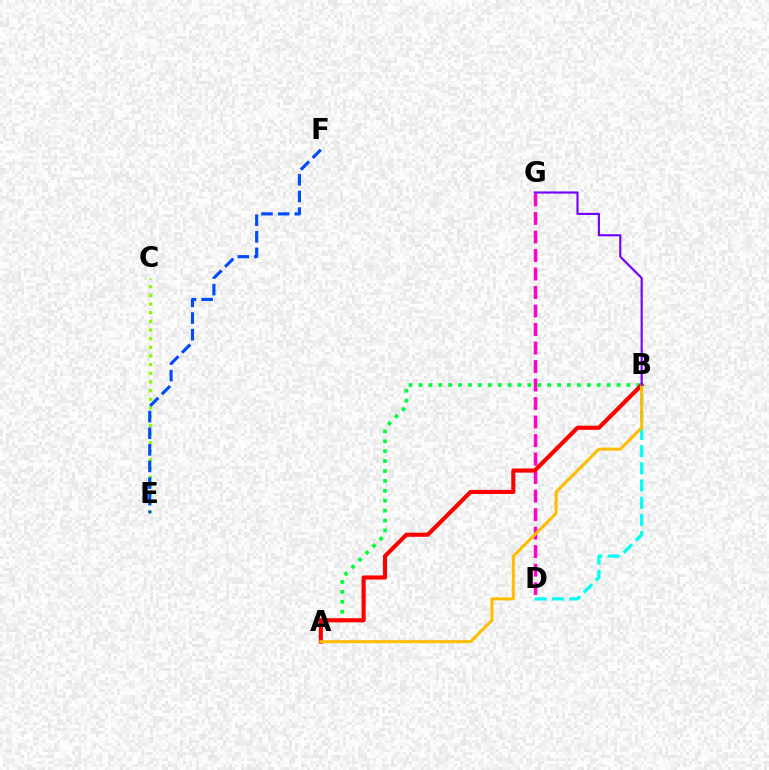{('D', 'G'): [{'color': '#ff00cf', 'line_style': 'dashed', 'thickness': 2.51}], ('A', 'B'): [{'color': '#00ff39', 'line_style': 'dotted', 'thickness': 2.69}, {'color': '#ff0000', 'line_style': 'solid', 'thickness': 2.98}, {'color': '#ffbd00', 'line_style': 'solid', 'thickness': 2.2}], ('C', 'E'): [{'color': '#84ff00', 'line_style': 'dotted', 'thickness': 2.35}], ('B', 'D'): [{'color': '#00fff6', 'line_style': 'dashed', 'thickness': 2.34}], ('B', 'G'): [{'color': '#7200ff', 'line_style': 'solid', 'thickness': 1.54}], ('E', 'F'): [{'color': '#004bff', 'line_style': 'dashed', 'thickness': 2.26}]}